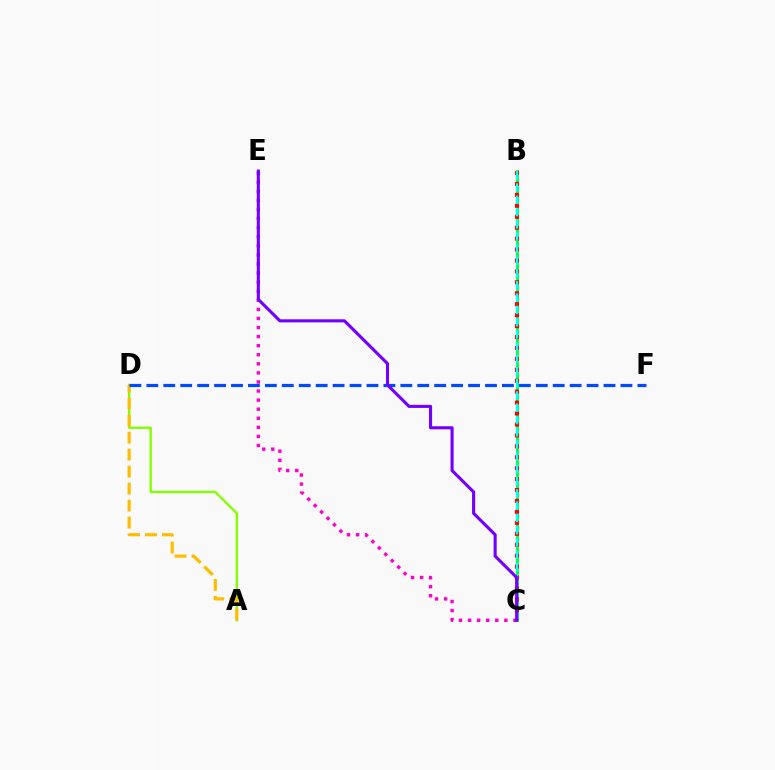{('B', 'C'): [{'color': '#00ff39', 'line_style': 'solid', 'thickness': 2.07}, {'color': '#ff0000', 'line_style': 'dotted', 'thickness': 2.97}, {'color': '#00fff6', 'line_style': 'dashed', 'thickness': 1.66}], ('C', 'E'): [{'color': '#ff00cf', 'line_style': 'dotted', 'thickness': 2.47}, {'color': '#7200ff', 'line_style': 'solid', 'thickness': 2.23}], ('A', 'D'): [{'color': '#84ff00', 'line_style': 'solid', 'thickness': 1.7}, {'color': '#ffbd00', 'line_style': 'dashed', 'thickness': 2.31}], ('D', 'F'): [{'color': '#004bff', 'line_style': 'dashed', 'thickness': 2.3}]}